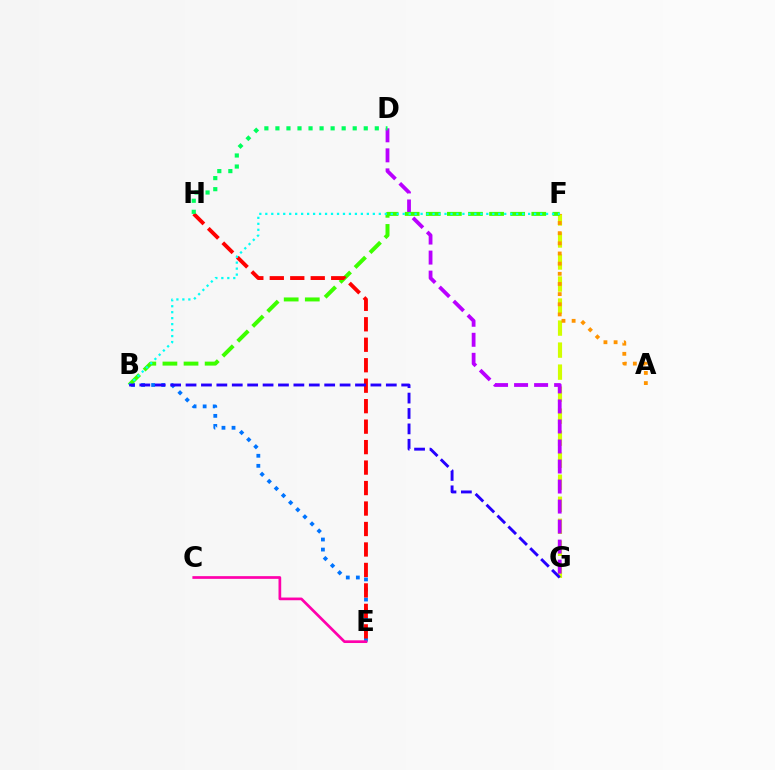{('F', 'G'): [{'color': '#d1ff00', 'line_style': 'dashed', 'thickness': 2.99}], ('A', 'F'): [{'color': '#ff9400', 'line_style': 'dotted', 'thickness': 2.76}], ('D', 'G'): [{'color': '#b900ff', 'line_style': 'dashed', 'thickness': 2.72}], ('B', 'E'): [{'color': '#0074ff', 'line_style': 'dotted', 'thickness': 2.73}], ('B', 'F'): [{'color': '#3dff00', 'line_style': 'dashed', 'thickness': 2.87}, {'color': '#00fff6', 'line_style': 'dotted', 'thickness': 1.62}], ('E', 'H'): [{'color': '#ff0000', 'line_style': 'dashed', 'thickness': 2.78}], ('D', 'H'): [{'color': '#00ff5c', 'line_style': 'dotted', 'thickness': 3.0}], ('B', 'G'): [{'color': '#2500ff', 'line_style': 'dashed', 'thickness': 2.09}], ('C', 'E'): [{'color': '#ff00ac', 'line_style': 'solid', 'thickness': 1.95}]}